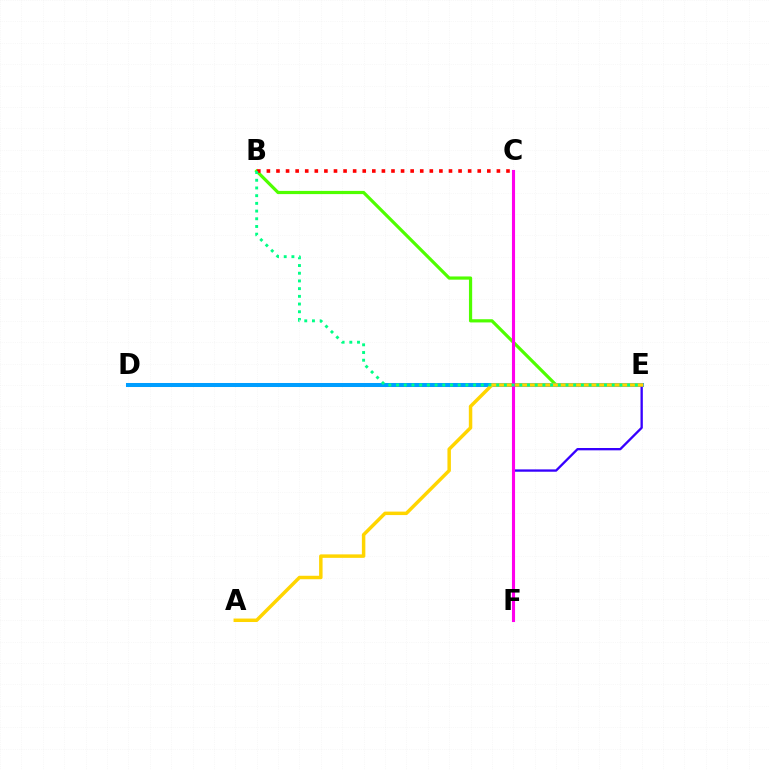{('B', 'E'): [{'color': '#4fff00', 'line_style': 'solid', 'thickness': 2.31}, {'color': '#00ff86', 'line_style': 'dotted', 'thickness': 2.09}], ('B', 'C'): [{'color': '#ff0000', 'line_style': 'dotted', 'thickness': 2.6}], ('D', 'E'): [{'color': '#009eff', 'line_style': 'solid', 'thickness': 2.9}], ('E', 'F'): [{'color': '#3700ff', 'line_style': 'solid', 'thickness': 1.67}], ('A', 'E'): [{'color': '#ffd500', 'line_style': 'solid', 'thickness': 2.5}], ('C', 'F'): [{'color': '#ff00ed', 'line_style': 'solid', 'thickness': 2.23}]}